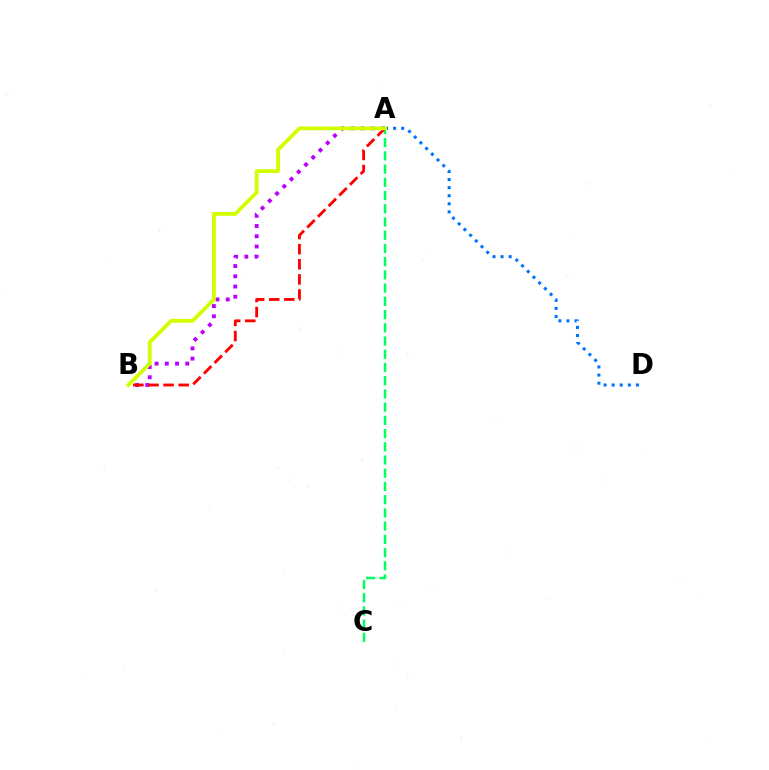{('A', 'C'): [{'color': '#00ff5c', 'line_style': 'dashed', 'thickness': 1.8}], ('A', 'B'): [{'color': '#b900ff', 'line_style': 'dotted', 'thickness': 2.78}, {'color': '#ff0000', 'line_style': 'dashed', 'thickness': 2.05}, {'color': '#d1ff00', 'line_style': 'solid', 'thickness': 2.75}], ('A', 'D'): [{'color': '#0074ff', 'line_style': 'dotted', 'thickness': 2.19}]}